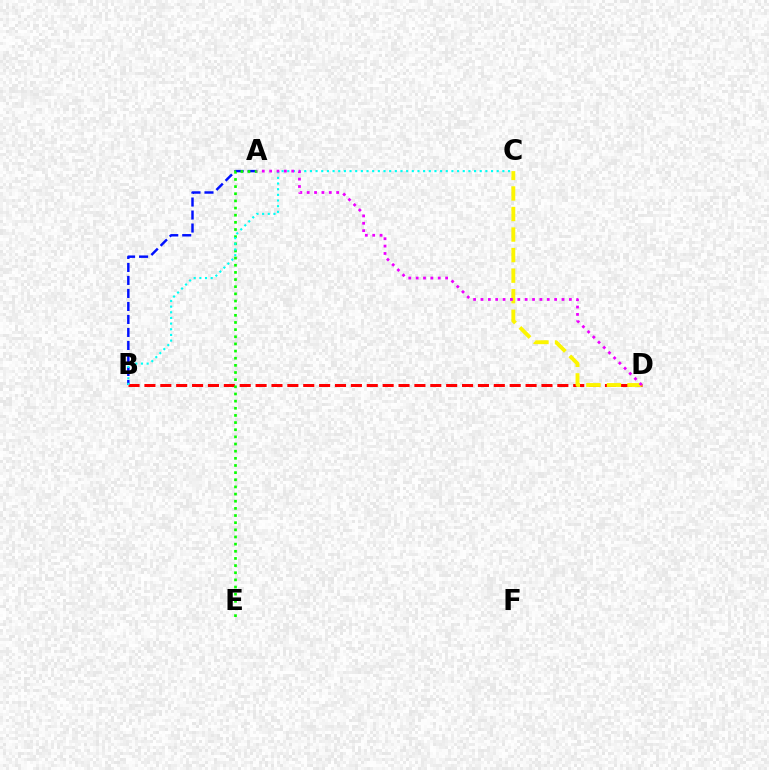{('A', 'B'): [{'color': '#0010ff', 'line_style': 'dashed', 'thickness': 1.77}], ('B', 'D'): [{'color': '#ff0000', 'line_style': 'dashed', 'thickness': 2.16}], ('A', 'E'): [{'color': '#08ff00', 'line_style': 'dotted', 'thickness': 1.94}], ('B', 'C'): [{'color': '#00fff6', 'line_style': 'dotted', 'thickness': 1.54}], ('C', 'D'): [{'color': '#fcf500', 'line_style': 'dashed', 'thickness': 2.79}], ('A', 'D'): [{'color': '#ee00ff', 'line_style': 'dotted', 'thickness': 2.0}]}